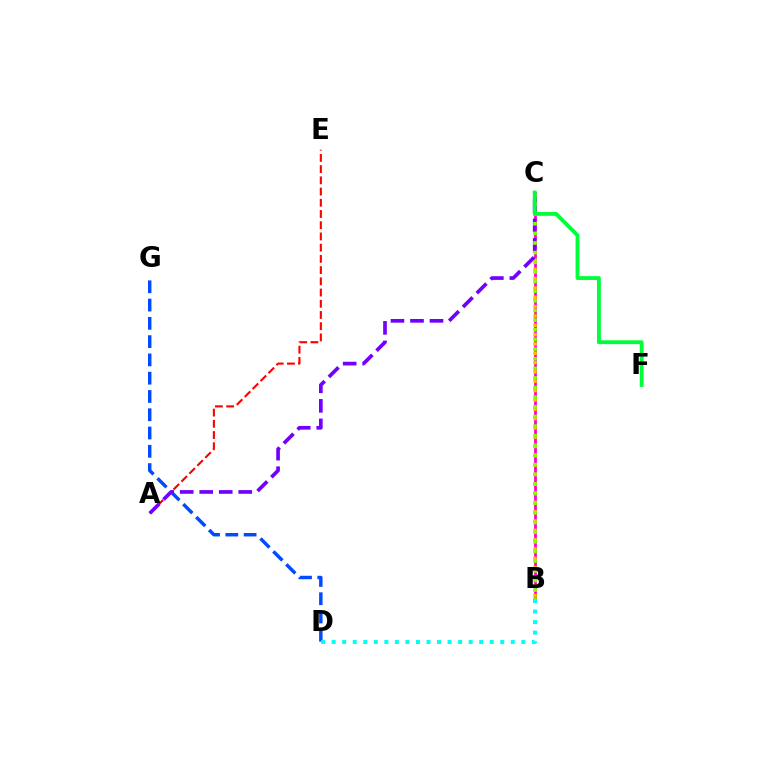{('B', 'C'): [{'color': '#ff00cf', 'line_style': 'solid', 'thickness': 1.99}, {'color': '#ffbd00', 'line_style': 'dotted', 'thickness': 2.53}, {'color': '#84ff00', 'line_style': 'dotted', 'thickness': 2.62}], ('D', 'G'): [{'color': '#004bff', 'line_style': 'dashed', 'thickness': 2.48}], ('B', 'D'): [{'color': '#00fff6', 'line_style': 'dotted', 'thickness': 2.86}], ('A', 'E'): [{'color': '#ff0000', 'line_style': 'dashed', 'thickness': 1.52}], ('A', 'C'): [{'color': '#7200ff', 'line_style': 'dashed', 'thickness': 2.65}], ('C', 'F'): [{'color': '#00ff39', 'line_style': 'solid', 'thickness': 2.77}]}